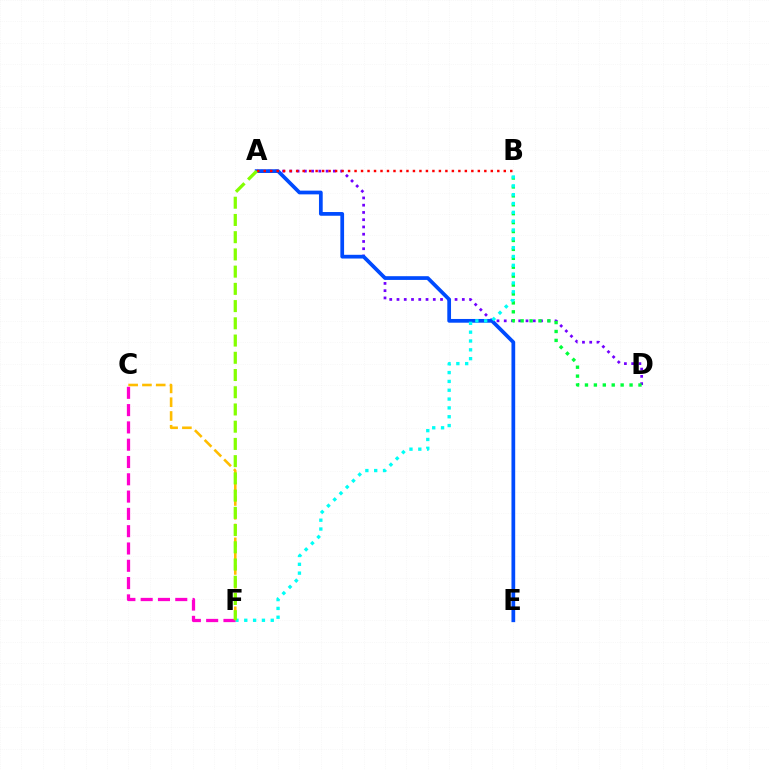{('A', 'D'): [{'color': '#7200ff', 'line_style': 'dotted', 'thickness': 1.97}], ('B', 'D'): [{'color': '#00ff39', 'line_style': 'dotted', 'thickness': 2.42}], ('A', 'E'): [{'color': '#004bff', 'line_style': 'solid', 'thickness': 2.68}], ('A', 'B'): [{'color': '#ff0000', 'line_style': 'dotted', 'thickness': 1.76}], ('B', 'F'): [{'color': '#00fff6', 'line_style': 'dotted', 'thickness': 2.4}], ('C', 'F'): [{'color': '#ff00cf', 'line_style': 'dashed', 'thickness': 2.35}, {'color': '#ffbd00', 'line_style': 'dashed', 'thickness': 1.87}], ('A', 'F'): [{'color': '#84ff00', 'line_style': 'dashed', 'thickness': 2.34}]}